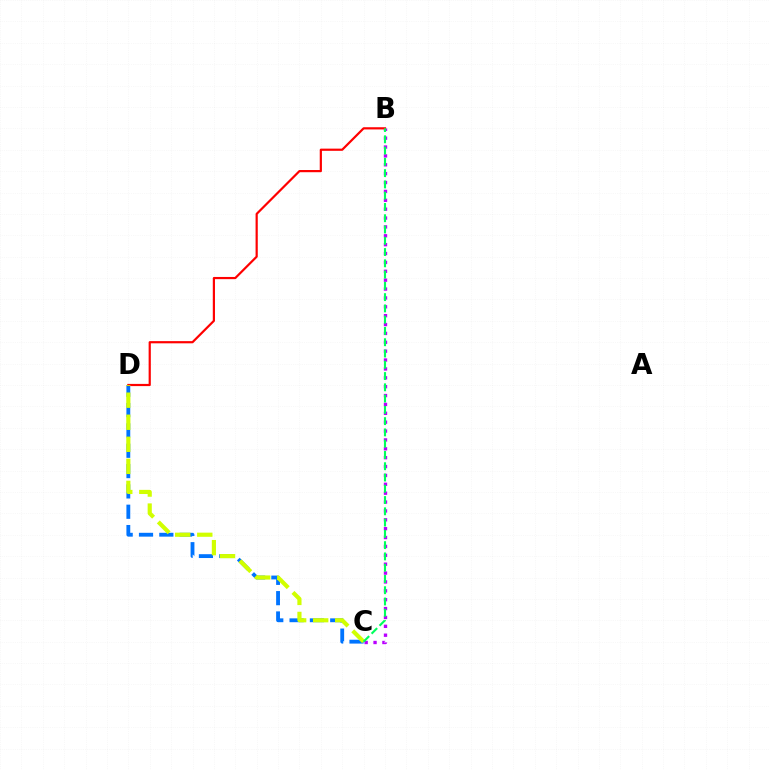{('C', 'D'): [{'color': '#0074ff', 'line_style': 'dashed', 'thickness': 2.76}, {'color': '#d1ff00', 'line_style': 'dashed', 'thickness': 3.0}], ('B', 'C'): [{'color': '#b900ff', 'line_style': 'dotted', 'thickness': 2.41}, {'color': '#00ff5c', 'line_style': 'dashed', 'thickness': 1.53}], ('B', 'D'): [{'color': '#ff0000', 'line_style': 'solid', 'thickness': 1.58}]}